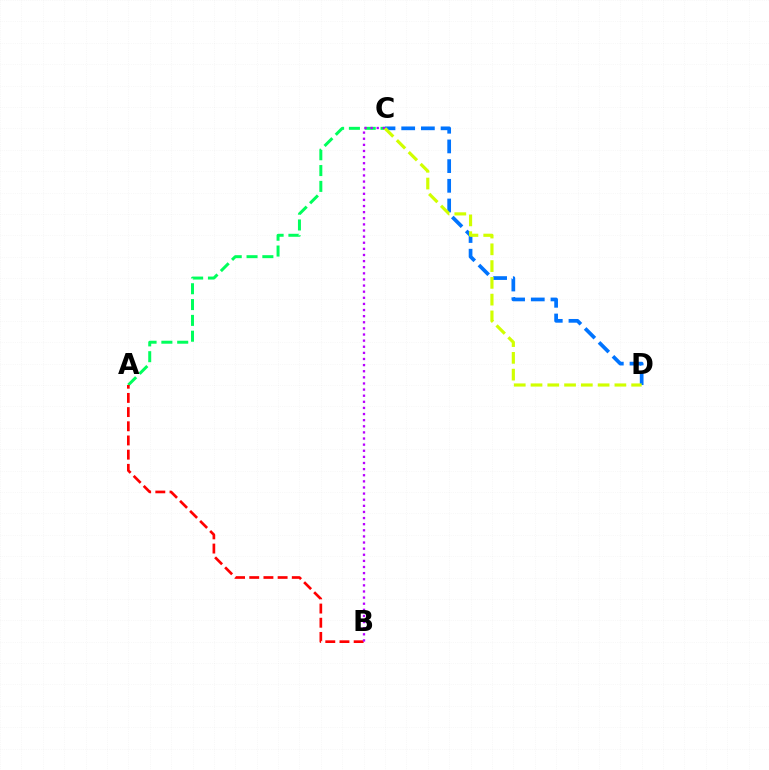{('A', 'C'): [{'color': '#00ff5c', 'line_style': 'dashed', 'thickness': 2.15}], ('C', 'D'): [{'color': '#0074ff', 'line_style': 'dashed', 'thickness': 2.67}, {'color': '#d1ff00', 'line_style': 'dashed', 'thickness': 2.28}], ('A', 'B'): [{'color': '#ff0000', 'line_style': 'dashed', 'thickness': 1.93}], ('B', 'C'): [{'color': '#b900ff', 'line_style': 'dotted', 'thickness': 1.66}]}